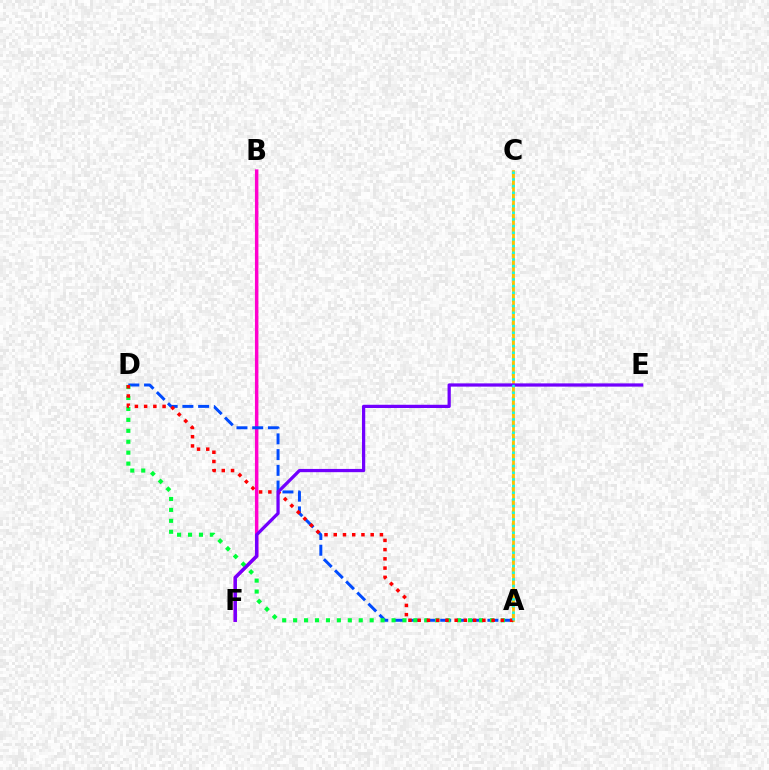{('B', 'F'): [{'color': '#ff00cf', 'line_style': 'solid', 'thickness': 2.5}], ('A', 'C'): [{'color': '#84ff00', 'line_style': 'dashed', 'thickness': 1.54}, {'color': '#ffbd00', 'line_style': 'solid', 'thickness': 1.99}, {'color': '#00fff6', 'line_style': 'dotted', 'thickness': 1.81}], ('A', 'D'): [{'color': '#004bff', 'line_style': 'dashed', 'thickness': 2.14}, {'color': '#00ff39', 'line_style': 'dotted', 'thickness': 2.97}, {'color': '#ff0000', 'line_style': 'dotted', 'thickness': 2.51}], ('E', 'F'): [{'color': '#7200ff', 'line_style': 'solid', 'thickness': 2.33}]}